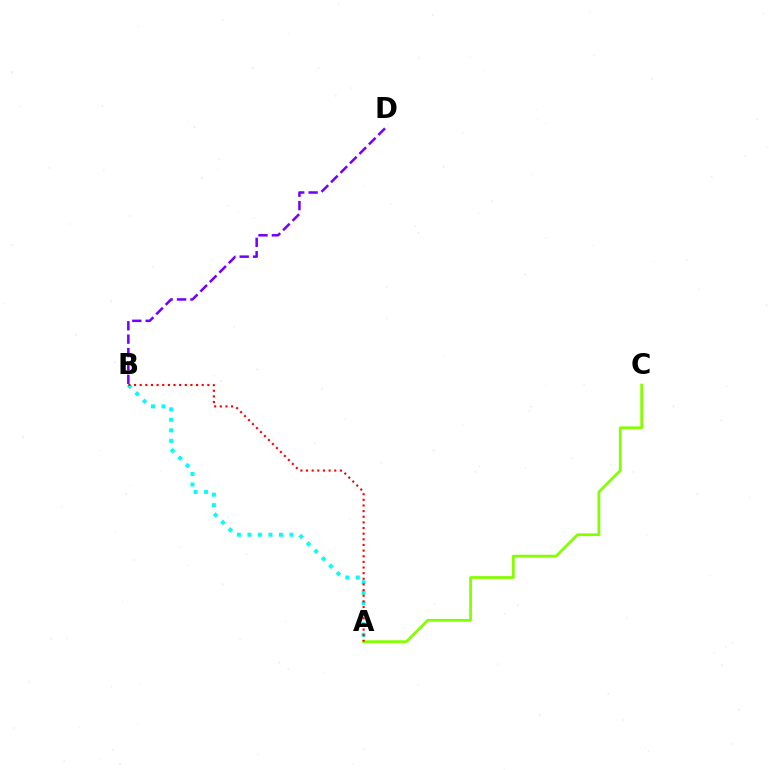{('A', 'C'): [{'color': '#84ff00', 'line_style': 'solid', 'thickness': 1.98}], ('B', 'D'): [{'color': '#7200ff', 'line_style': 'dashed', 'thickness': 1.82}], ('A', 'B'): [{'color': '#00fff6', 'line_style': 'dotted', 'thickness': 2.86}, {'color': '#ff0000', 'line_style': 'dotted', 'thickness': 1.53}]}